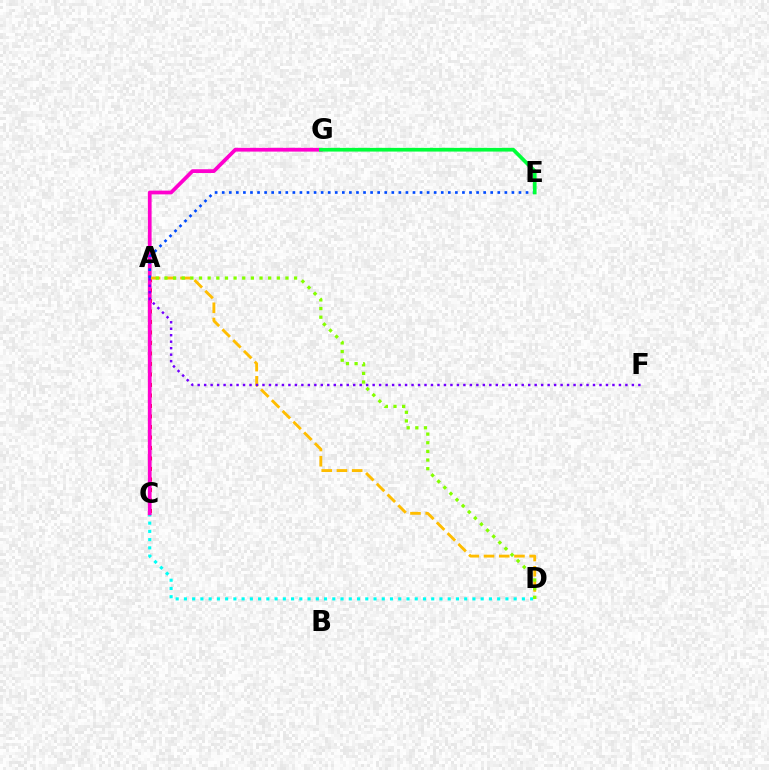{('A', 'C'): [{'color': '#ff0000', 'line_style': 'dotted', 'thickness': 2.85}], ('C', 'D'): [{'color': '#00fff6', 'line_style': 'dotted', 'thickness': 2.24}], ('C', 'G'): [{'color': '#ff00cf', 'line_style': 'solid', 'thickness': 2.7}], ('A', 'D'): [{'color': '#ffbd00', 'line_style': 'dashed', 'thickness': 2.07}, {'color': '#84ff00', 'line_style': 'dotted', 'thickness': 2.35}], ('A', 'E'): [{'color': '#004bff', 'line_style': 'dotted', 'thickness': 1.92}], ('E', 'G'): [{'color': '#00ff39', 'line_style': 'solid', 'thickness': 2.66}], ('A', 'F'): [{'color': '#7200ff', 'line_style': 'dotted', 'thickness': 1.76}]}